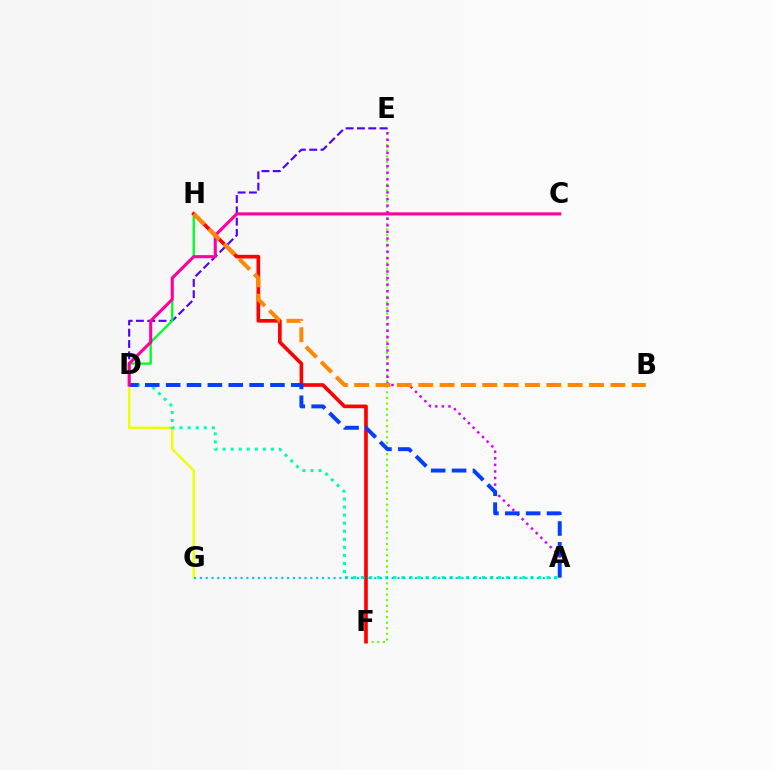{('E', 'F'): [{'color': '#66ff00', 'line_style': 'dotted', 'thickness': 1.53}], ('D', 'E'): [{'color': '#4f00ff', 'line_style': 'dashed', 'thickness': 1.54}], ('A', 'E'): [{'color': '#d600ff', 'line_style': 'dotted', 'thickness': 1.79}], ('D', 'H'): [{'color': '#00ff27', 'line_style': 'solid', 'thickness': 1.69}], ('D', 'G'): [{'color': '#eeff00', 'line_style': 'solid', 'thickness': 1.75}], ('A', 'D'): [{'color': '#00ffaf', 'line_style': 'dotted', 'thickness': 2.19}, {'color': '#003fff', 'line_style': 'dashed', 'thickness': 2.83}], ('F', 'H'): [{'color': '#ff0000', 'line_style': 'solid', 'thickness': 2.64}], ('C', 'D'): [{'color': '#ff00a0', 'line_style': 'solid', 'thickness': 2.24}], ('A', 'G'): [{'color': '#00c7ff', 'line_style': 'dotted', 'thickness': 1.58}], ('B', 'H'): [{'color': '#ff8800', 'line_style': 'dashed', 'thickness': 2.9}]}